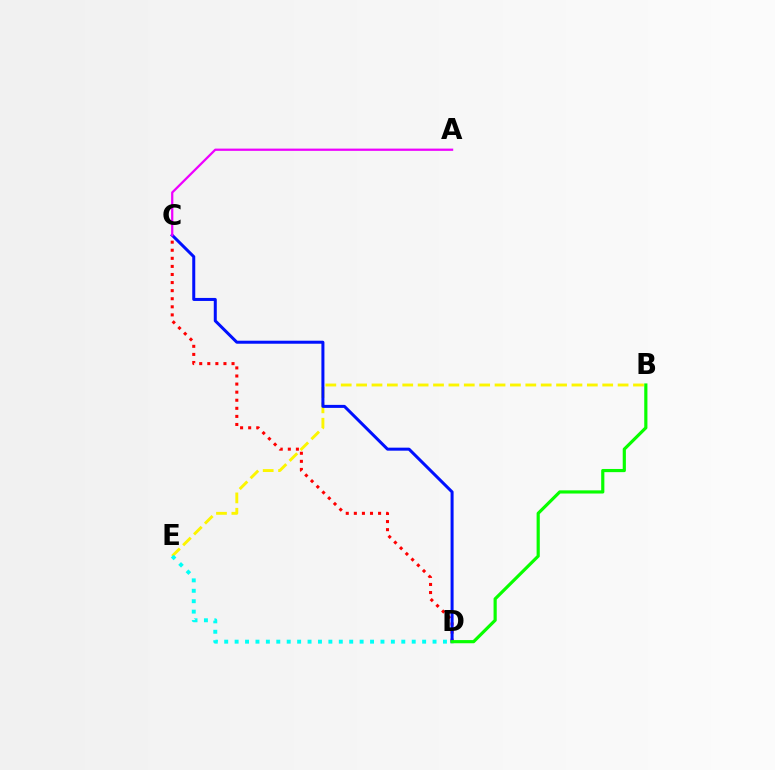{('C', 'D'): [{'color': '#ff0000', 'line_style': 'dotted', 'thickness': 2.2}, {'color': '#0010ff', 'line_style': 'solid', 'thickness': 2.17}], ('B', 'E'): [{'color': '#fcf500', 'line_style': 'dashed', 'thickness': 2.09}], ('B', 'D'): [{'color': '#08ff00', 'line_style': 'solid', 'thickness': 2.28}], ('A', 'C'): [{'color': '#ee00ff', 'line_style': 'solid', 'thickness': 1.62}], ('D', 'E'): [{'color': '#00fff6', 'line_style': 'dotted', 'thickness': 2.83}]}